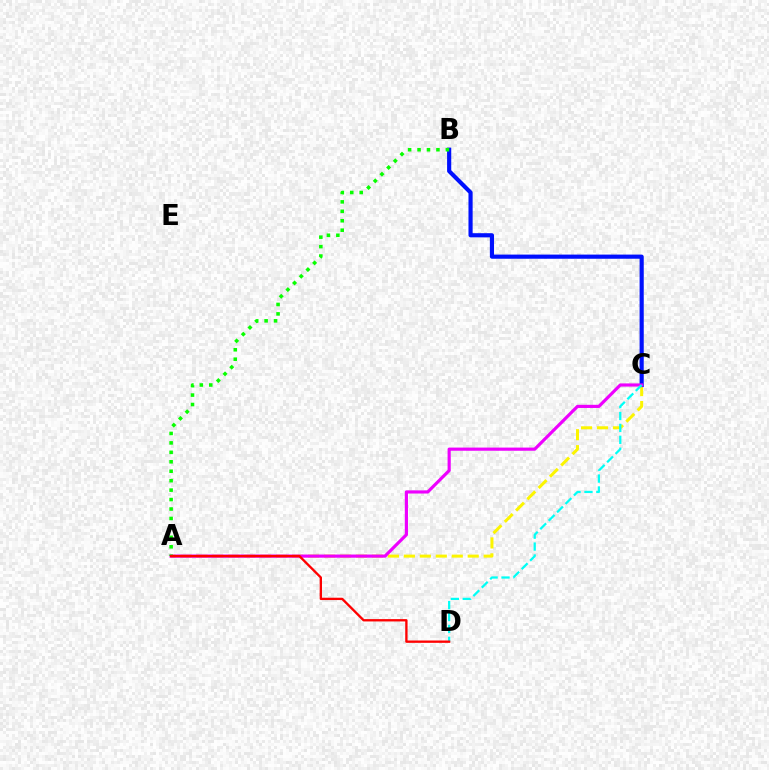{('A', 'C'): [{'color': '#fcf500', 'line_style': 'dashed', 'thickness': 2.17}, {'color': '#ee00ff', 'line_style': 'solid', 'thickness': 2.28}], ('B', 'C'): [{'color': '#0010ff', 'line_style': 'solid', 'thickness': 2.99}], ('A', 'B'): [{'color': '#08ff00', 'line_style': 'dotted', 'thickness': 2.57}], ('C', 'D'): [{'color': '#00fff6', 'line_style': 'dashed', 'thickness': 1.62}], ('A', 'D'): [{'color': '#ff0000', 'line_style': 'solid', 'thickness': 1.68}]}